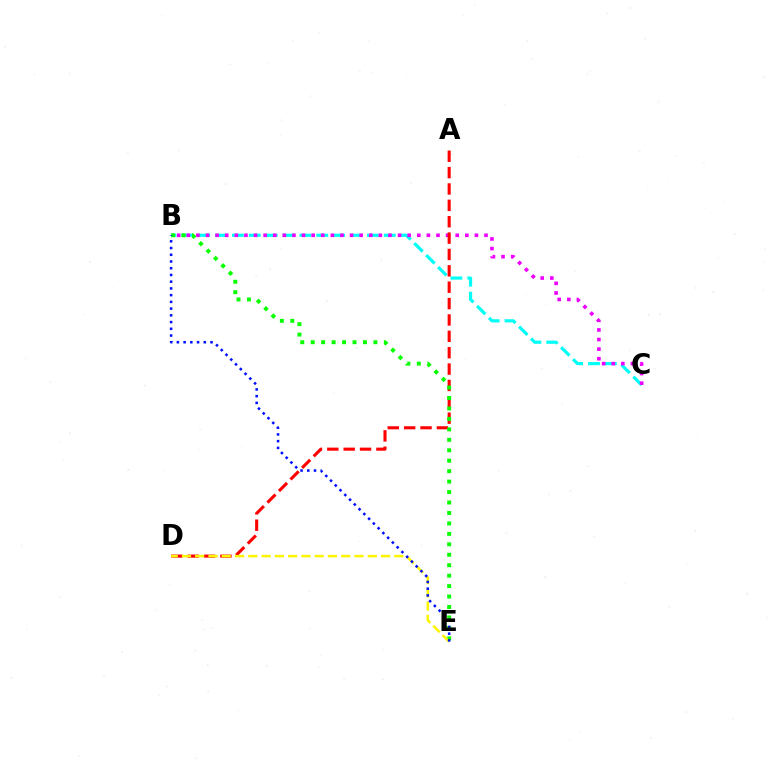{('B', 'C'): [{'color': '#00fff6', 'line_style': 'dashed', 'thickness': 2.29}, {'color': '#ee00ff', 'line_style': 'dotted', 'thickness': 2.61}], ('A', 'D'): [{'color': '#ff0000', 'line_style': 'dashed', 'thickness': 2.22}], ('B', 'E'): [{'color': '#08ff00', 'line_style': 'dotted', 'thickness': 2.84}, {'color': '#0010ff', 'line_style': 'dotted', 'thickness': 1.83}], ('D', 'E'): [{'color': '#fcf500', 'line_style': 'dashed', 'thickness': 1.8}]}